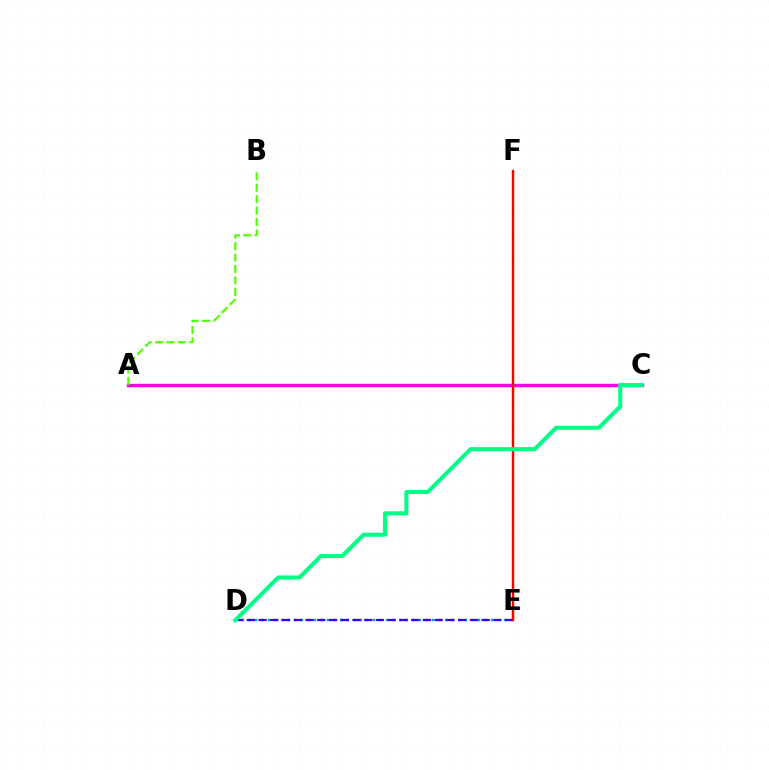{('D', 'E'): [{'color': '#009eff', 'line_style': 'dotted', 'thickness': 1.78}, {'color': '#3700ff', 'line_style': 'dashed', 'thickness': 1.59}], ('E', 'F'): [{'color': '#ffd500', 'line_style': 'dashed', 'thickness': 1.63}, {'color': '#ff0000', 'line_style': 'solid', 'thickness': 1.71}], ('A', 'C'): [{'color': '#ff00ed', 'line_style': 'solid', 'thickness': 2.48}], ('A', 'B'): [{'color': '#4fff00', 'line_style': 'dashed', 'thickness': 1.55}], ('C', 'D'): [{'color': '#00ff86', 'line_style': 'solid', 'thickness': 2.92}]}